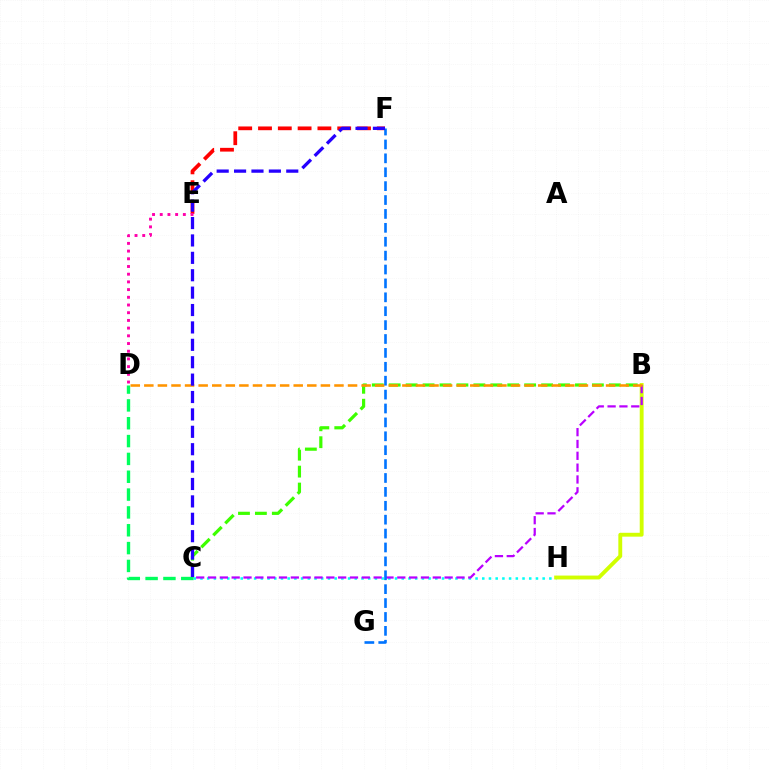{('B', 'C'): [{'color': '#3dff00', 'line_style': 'dashed', 'thickness': 2.3}, {'color': '#b900ff', 'line_style': 'dashed', 'thickness': 1.61}], ('C', 'H'): [{'color': '#00fff6', 'line_style': 'dotted', 'thickness': 1.82}], ('E', 'F'): [{'color': '#ff0000', 'line_style': 'dashed', 'thickness': 2.69}], ('C', 'D'): [{'color': '#00ff5c', 'line_style': 'dashed', 'thickness': 2.42}], ('D', 'E'): [{'color': '#ff00ac', 'line_style': 'dotted', 'thickness': 2.09}], ('B', 'H'): [{'color': '#d1ff00', 'line_style': 'solid', 'thickness': 2.79}], ('B', 'D'): [{'color': '#ff9400', 'line_style': 'dashed', 'thickness': 1.85}], ('F', 'G'): [{'color': '#0074ff', 'line_style': 'dashed', 'thickness': 1.89}], ('C', 'F'): [{'color': '#2500ff', 'line_style': 'dashed', 'thickness': 2.36}]}